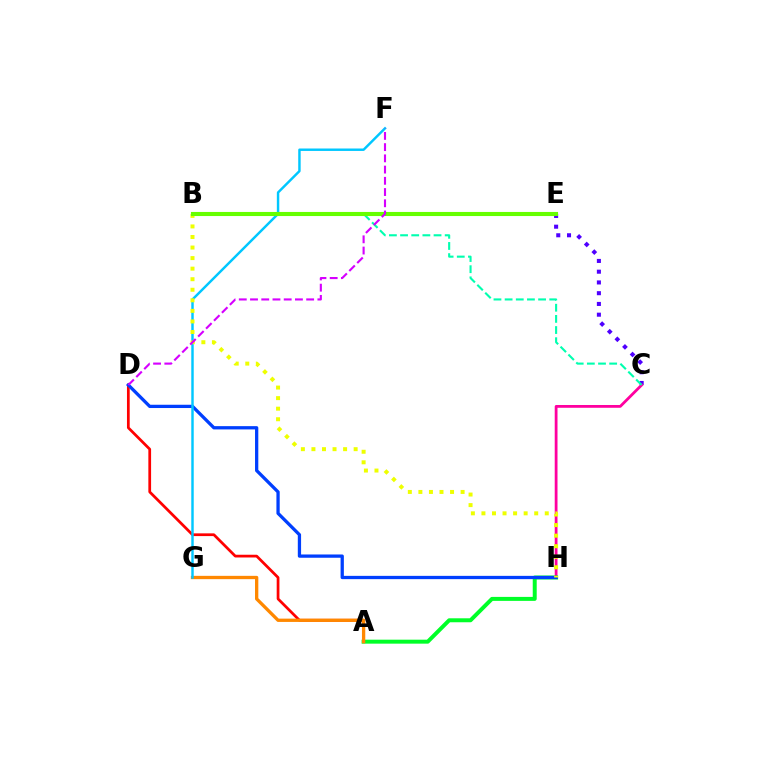{('A', 'D'): [{'color': '#ff0000', 'line_style': 'solid', 'thickness': 1.97}], ('C', 'E'): [{'color': '#4f00ff', 'line_style': 'dotted', 'thickness': 2.92}], ('C', 'H'): [{'color': '#ff00a0', 'line_style': 'solid', 'thickness': 2.01}], ('A', 'H'): [{'color': '#00ff27', 'line_style': 'solid', 'thickness': 2.86}], ('A', 'G'): [{'color': '#ff8800', 'line_style': 'solid', 'thickness': 2.38}], ('D', 'H'): [{'color': '#003fff', 'line_style': 'solid', 'thickness': 2.36}], ('F', 'G'): [{'color': '#00c7ff', 'line_style': 'solid', 'thickness': 1.76}], ('B', 'C'): [{'color': '#00ffaf', 'line_style': 'dashed', 'thickness': 1.52}], ('B', 'H'): [{'color': '#eeff00', 'line_style': 'dotted', 'thickness': 2.87}], ('B', 'E'): [{'color': '#66ff00', 'line_style': 'solid', 'thickness': 2.95}], ('D', 'F'): [{'color': '#d600ff', 'line_style': 'dashed', 'thickness': 1.53}]}